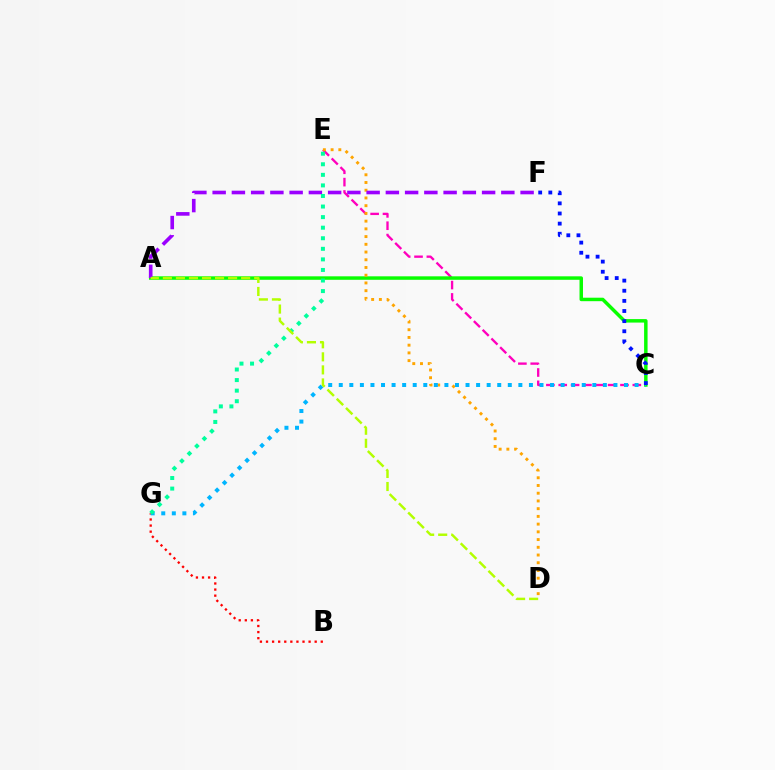{('C', 'E'): [{'color': '#ff00bd', 'line_style': 'dashed', 'thickness': 1.68}], ('A', 'C'): [{'color': '#08ff00', 'line_style': 'solid', 'thickness': 2.5}], ('D', 'E'): [{'color': '#ffa500', 'line_style': 'dotted', 'thickness': 2.1}], ('A', 'F'): [{'color': '#9b00ff', 'line_style': 'dashed', 'thickness': 2.61}], ('B', 'G'): [{'color': '#ff0000', 'line_style': 'dotted', 'thickness': 1.65}], ('C', 'G'): [{'color': '#00b5ff', 'line_style': 'dotted', 'thickness': 2.87}], ('C', 'F'): [{'color': '#0010ff', 'line_style': 'dotted', 'thickness': 2.75}], ('E', 'G'): [{'color': '#00ff9d', 'line_style': 'dotted', 'thickness': 2.87}], ('A', 'D'): [{'color': '#b3ff00', 'line_style': 'dashed', 'thickness': 1.77}]}